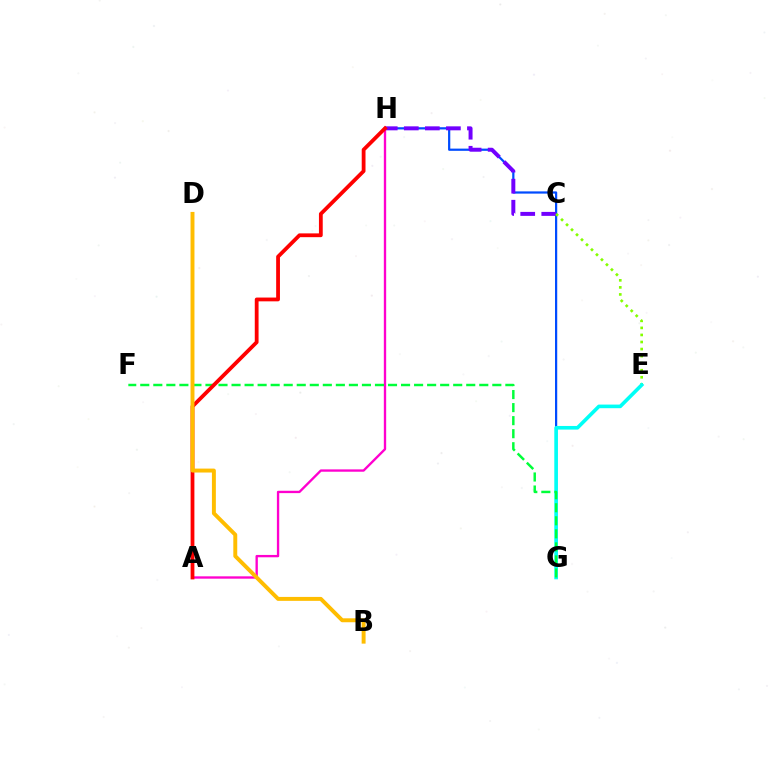{('G', 'H'): [{'color': '#004bff', 'line_style': 'solid', 'thickness': 1.6}], ('C', 'H'): [{'color': '#7200ff', 'line_style': 'dashed', 'thickness': 2.86}], ('C', 'E'): [{'color': '#84ff00', 'line_style': 'dotted', 'thickness': 1.92}], ('E', 'G'): [{'color': '#00fff6', 'line_style': 'solid', 'thickness': 2.61}], ('A', 'H'): [{'color': '#ff00cf', 'line_style': 'solid', 'thickness': 1.69}, {'color': '#ff0000', 'line_style': 'solid', 'thickness': 2.73}], ('F', 'G'): [{'color': '#00ff39', 'line_style': 'dashed', 'thickness': 1.77}], ('B', 'D'): [{'color': '#ffbd00', 'line_style': 'solid', 'thickness': 2.83}]}